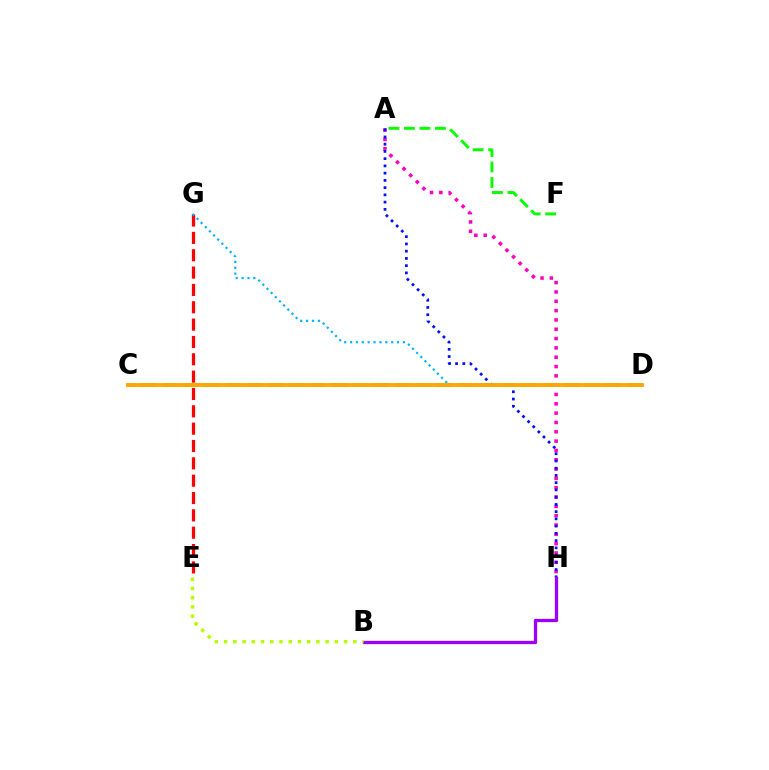{('A', 'H'): [{'color': '#ff00bd', 'line_style': 'dotted', 'thickness': 2.53}, {'color': '#0010ff', 'line_style': 'dotted', 'thickness': 1.97}], ('E', 'G'): [{'color': '#ff0000', 'line_style': 'dashed', 'thickness': 2.36}], ('B', 'H'): [{'color': '#9b00ff', 'line_style': 'solid', 'thickness': 2.38}], ('D', 'G'): [{'color': '#00b5ff', 'line_style': 'dotted', 'thickness': 1.6}], ('C', 'D'): [{'color': '#00ff9d', 'line_style': 'dashed', 'thickness': 2.87}, {'color': '#ffa500', 'line_style': 'solid', 'thickness': 2.77}], ('B', 'E'): [{'color': '#b3ff00', 'line_style': 'dotted', 'thickness': 2.51}], ('A', 'F'): [{'color': '#08ff00', 'line_style': 'dashed', 'thickness': 2.11}]}